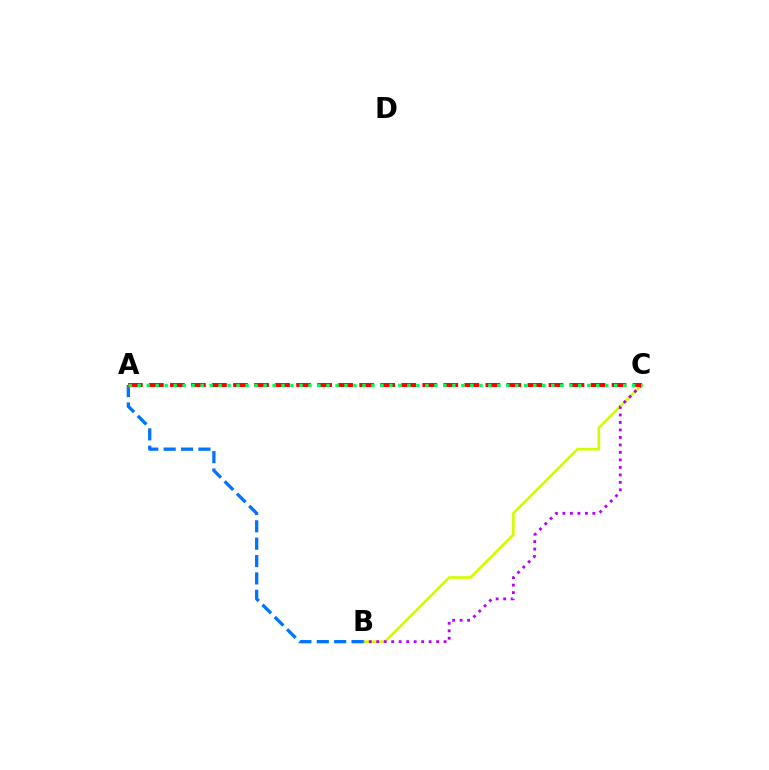{('B', 'C'): [{'color': '#d1ff00', 'line_style': 'solid', 'thickness': 1.93}, {'color': '#b900ff', 'line_style': 'dotted', 'thickness': 2.03}], ('A', 'B'): [{'color': '#0074ff', 'line_style': 'dashed', 'thickness': 2.36}], ('A', 'C'): [{'color': '#ff0000', 'line_style': 'dashed', 'thickness': 2.86}, {'color': '#00ff5c', 'line_style': 'dotted', 'thickness': 2.44}]}